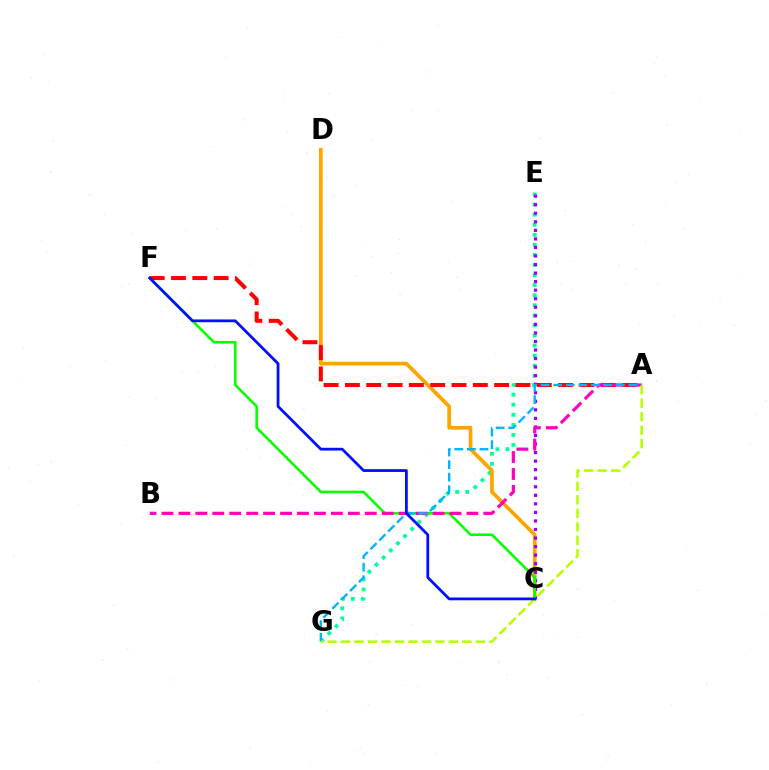{('E', 'G'): [{'color': '#00ff9d', 'line_style': 'dotted', 'thickness': 2.74}], ('C', 'D'): [{'color': '#ffa500', 'line_style': 'solid', 'thickness': 2.68}], ('C', 'E'): [{'color': '#9b00ff', 'line_style': 'dotted', 'thickness': 2.32}], ('A', 'F'): [{'color': '#ff0000', 'line_style': 'dashed', 'thickness': 2.9}], ('C', 'F'): [{'color': '#08ff00', 'line_style': 'solid', 'thickness': 1.86}, {'color': '#0010ff', 'line_style': 'solid', 'thickness': 2.0}], ('A', 'B'): [{'color': '#ff00bd', 'line_style': 'dashed', 'thickness': 2.3}], ('A', 'G'): [{'color': '#00b5ff', 'line_style': 'dashed', 'thickness': 1.7}, {'color': '#b3ff00', 'line_style': 'dashed', 'thickness': 1.83}]}